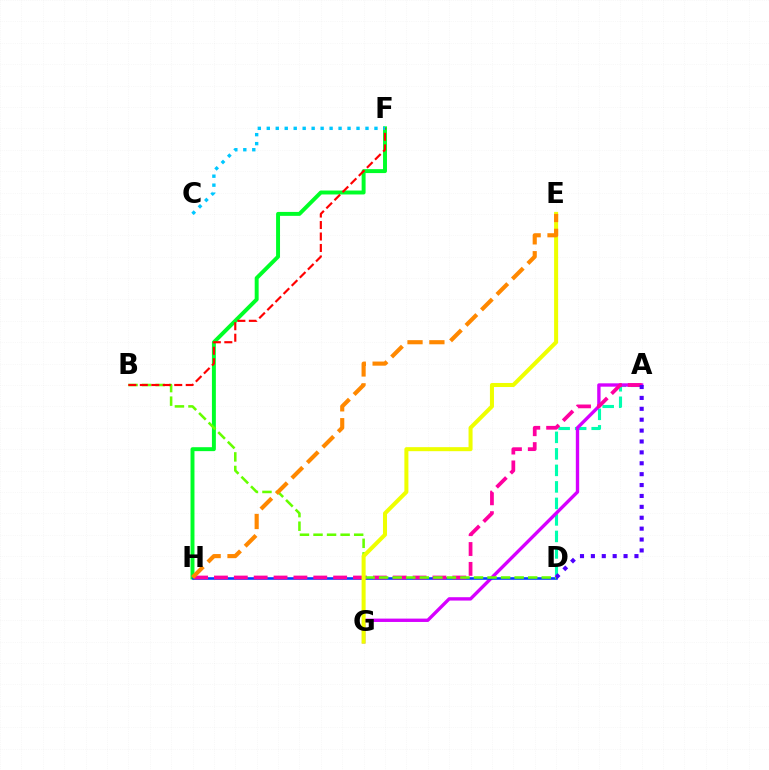{('A', 'D'): [{'color': '#00ffaf', 'line_style': 'dashed', 'thickness': 2.24}, {'color': '#4f00ff', 'line_style': 'dotted', 'thickness': 2.96}], ('A', 'G'): [{'color': '#d600ff', 'line_style': 'solid', 'thickness': 2.42}], ('F', 'H'): [{'color': '#00ff27', 'line_style': 'solid', 'thickness': 2.84}], ('D', 'H'): [{'color': '#003fff', 'line_style': 'solid', 'thickness': 1.86}], ('A', 'H'): [{'color': '#ff00a0', 'line_style': 'dashed', 'thickness': 2.7}], ('B', 'D'): [{'color': '#66ff00', 'line_style': 'dashed', 'thickness': 1.84}], ('E', 'G'): [{'color': '#eeff00', 'line_style': 'solid', 'thickness': 2.9}], ('E', 'H'): [{'color': '#ff8800', 'line_style': 'dashed', 'thickness': 2.97}], ('B', 'F'): [{'color': '#ff0000', 'line_style': 'dashed', 'thickness': 1.56}], ('C', 'F'): [{'color': '#00c7ff', 'line_style': 'dotted', 'thickness': 2.44}]}